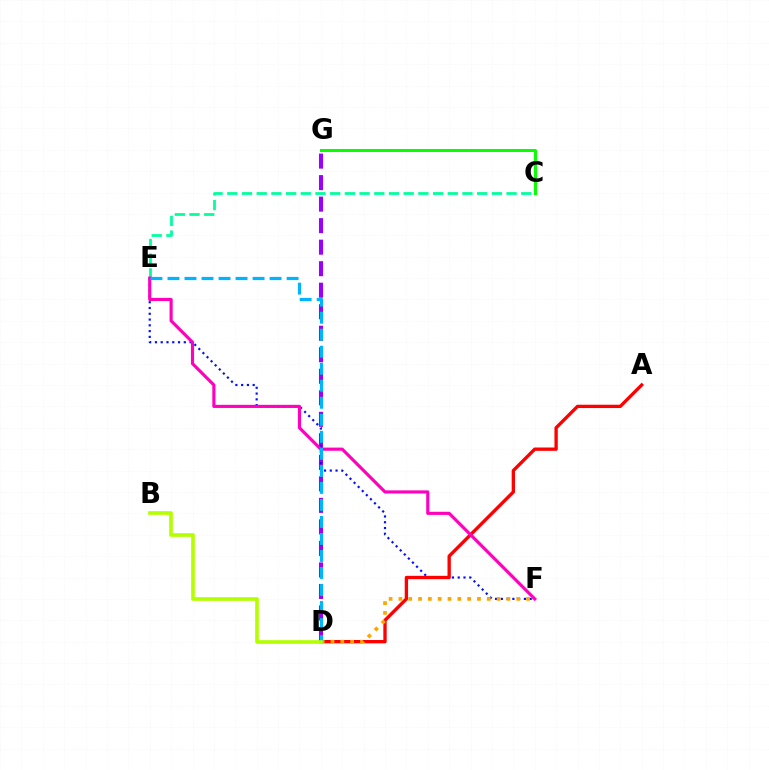{('D', 'G'): [{'color': '#9b00ff', 'line_style': 'dashed', 'thickness': 2.92}], ('E', 'F'): [{'color': '#0010ff', 'line_style': 'dotted', 'thickness': 1.57}, {'color': '#ff00bd', 'line_style': 'solid', 'thickness': 2.26}], ('A', 'D'): [{'color': '#ff0000', 'line_style': 'solid', 'thickness': 2.4}], ('C', 'E'): [{'color': '#00ff9d', 'line_style': 'dashed', 'thickness': 2.0}], ('D', 'F'): [{'color': '#ffa500', 'line_style': 'dotted', 'thickness': 2.67}], ('C', 'G'): [{'color': '#08ff00', 'line_style': 'solid', 'thickness': 2.18}], ('D', 'E'): [{'color': '#00b5ff', 'line_style': 'dashed', 'thickness': 2.31}], ('B', 'D'): [{'color': '#b3ff00', 'line_style': 'solid', 'thickness': 2.62}]}